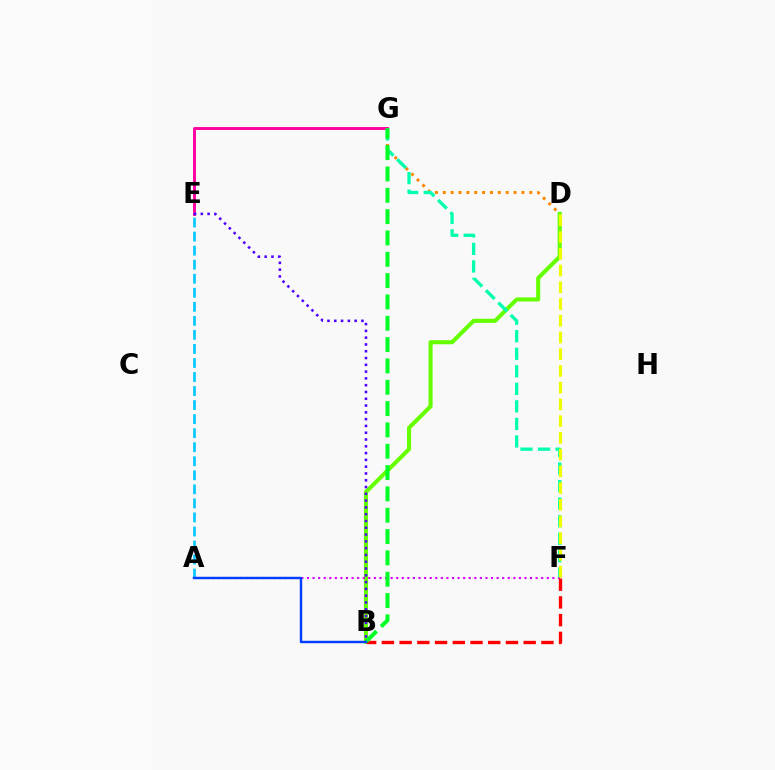{('B', 'D'): [{'color': '#66ff00', 'line_style': 'solid', 'thickness': 2.94}], ('A', 'F'): [{'color': '#d600ff', 'line_style': 'dotted', 'thickness': 1.52}], ('D', 'G'): [{'color': '#ff8800', 'line_style': 'dotted', 'thickness': 2.14}], ('E', 'G'): [{'color': '#ff00a0', 'line_style': 'solid', 'thickness': 2.09}], ('B', 'F'): [{'color': '#ff0000', 'line_style': 'dashed', 'thickness': 2.41}], ('F', 'G'): [{'color': '#00ffaf', 'line_style': 'dashed', 'thickness': 2.38}], ('D', 'F'): [{'color': '#eeff00', 'line_style': 'dashed', 'thickness': 2.27}], ('B', 'E'): [{'color': '#4f00ff', 'line_style': 'dotted', 'thickness': 1.84}], ('B', 'G'): [{'color': '#00ff27', 'line_style': 'dashed', 'thickness': 2.9}], ('A', 'E'): [{'color': '#00c7ff', 'line_style': 'dashed', 'thickness': 1.91}], ('A', 'B'): [{'color': '#003fff', 'line_style': 'solid', 'thickness': 1.74}]}